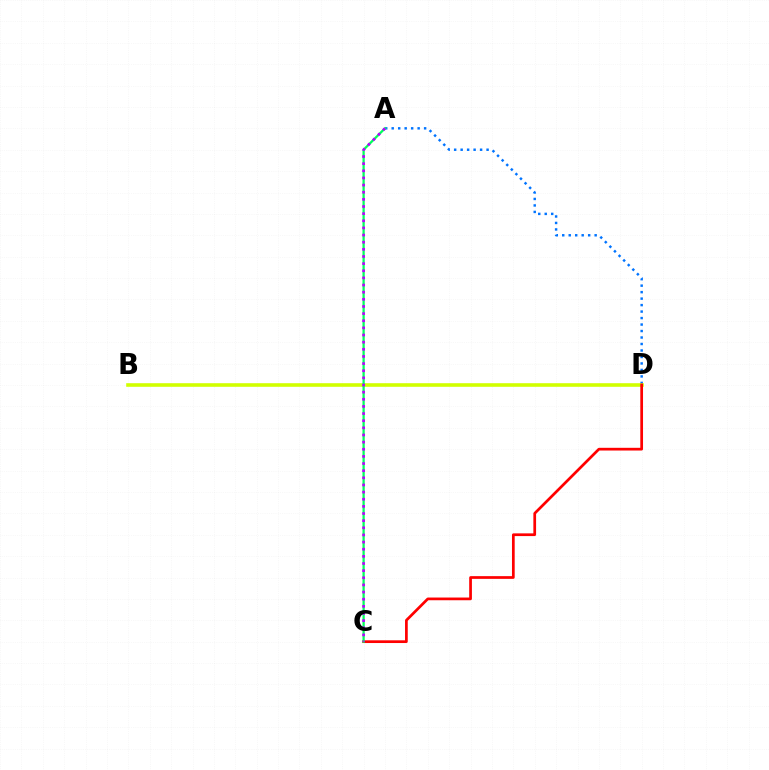{('A', 'D'): [{'color': '#0074ff', 'line_style': 'dotted', 'thickness': 1.76}], ('B', 'D'): [{'color': '#d1ff00', 'line_style': 'solid', 'thickness': 2.6}], ('C', 'D'): [{'color': '#ff0000', 'line_style': 'solid', 'thickness': 1.96}], ('A', 'C'): [{'color': '#00ff5c', 'line_style': 'solid', 'thickness': 1.62}, {'color': '#b900ff', 'line_style': 'dotted', 'thickness': 1.94}]}